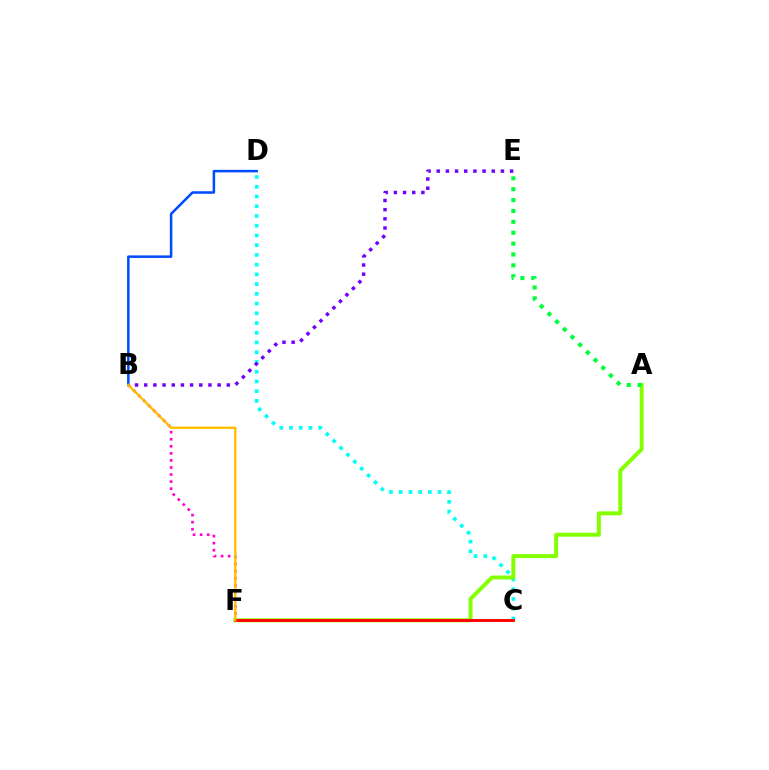{('B', 'F'): [{'color': '#ff00cf', 'line_style': 'dotted', 'thickness': 1.92}, {'color': '#ffbd00', 'line_style': 'solid', 'thickness': 1.7}], ('C', 'D'): [{'color': '#00fff6', 'line_style': 'dotted', 'thickness': 2.64}], ('B', 'E'): [{'color': '#7200ff', 'line_style': 'dotted', 'thickness': 2.49}], ('A', 'F'): [{'color': '#84ff00', 'line_style': 'solid', 'thickness': 2.84}], ('C', 'F'): [{'color': '#ff0000', 'line_style': 'solid', 'thickness': 2.08}], ('B', 'D'): [{'color': '#004bff', 'line_style': 'solid', 'thickness': 1.81}], ('A', 'E'): [{'color': '#00ff39', 'line_style': 'dotted', 'thickness': 2.96}]}